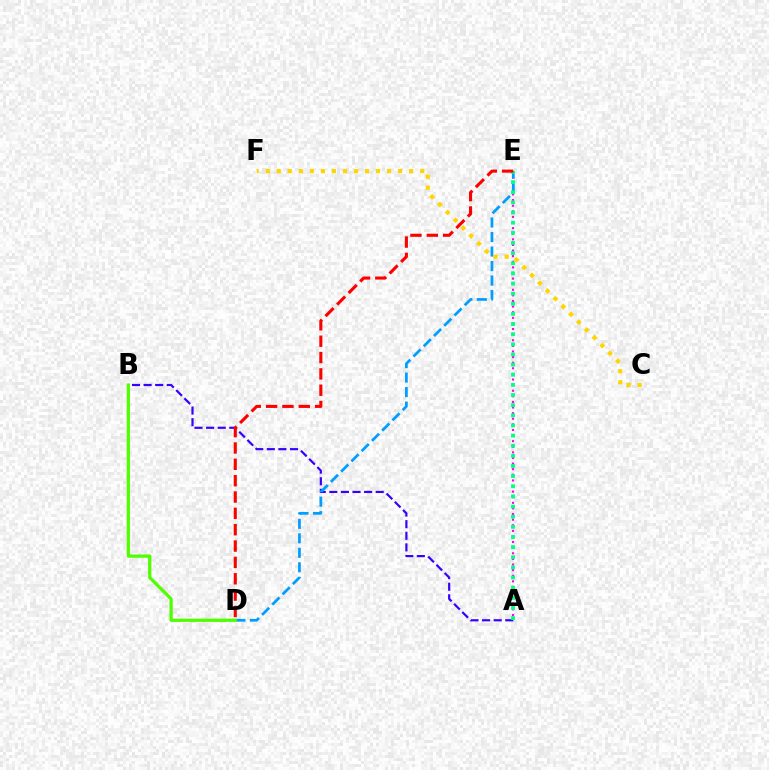{('A', 'E'): [{'color': '#ff00ed', 'line_style': 'dotted', 'thickness': 1.52}, {'color': '#00ff86', 'line_style': 'dotted', 'thickness': 2.75}], ('A', 'B'): [{'color': '#3700ff', 'line_style': 'dashed', 'thickness': 1.58}], ('D', 'E'): [{'color': '#009eff', 'line_style': 'dashed', 'thickness': 1.97}, {'color': '#ff0000', 'line_style': 'dashed', 'thickness': 2.22}], ('C', 'F'): [{'color': '#ffd500', 'line_style': 'dotted', 'thickness': 3.0}], ('B', 'D'): [{'color': '#4fff00', 'line_style': 'solid', 'thickness': 2.34}]}